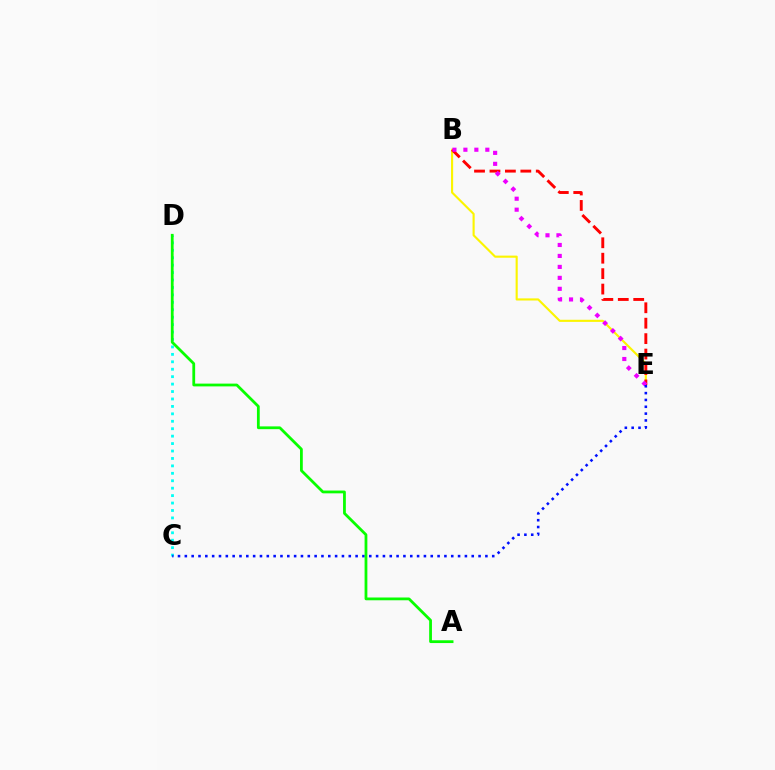{('C', 'D'): [{'color': '#00fff6', 'line_style': 'dotted', 'thickness': 2.02}], ('B', 'E'): [{'color': '#fcf500', 'line_style': 'solid', 'thickness': 1.53}, {'color': '#ff0000', 'line_style': 'dashed', 'thickness': 2.1}, {'color': '#ee00ff', 'line_style': 'dotted', 'thickness': 2.98}], ('C', 'E'): [{'color': '#0010ff', 'line_style': 'dotted', 'thickness': 1.86}], ('A', 'D'): [{'color': '#08ff00', 'line_style': 'solid', 'thickness': 2.0}]}